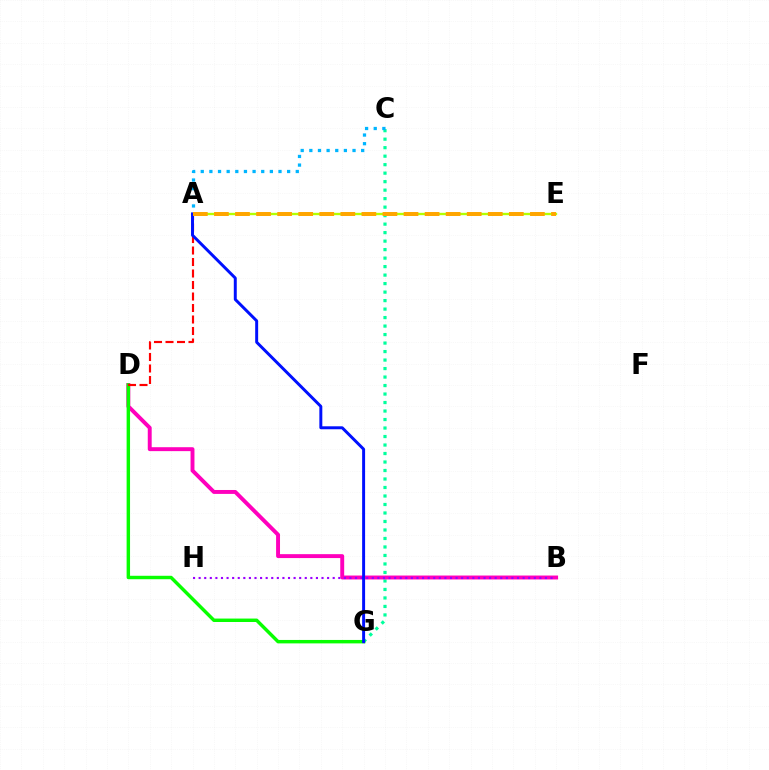{('C', 'G'): [{'color': '#00ff9d', 'line_style': 'dotted', 'thickness': 2.31}], ('A', 'E'): [{'color': '#b3ff00', 'line_style': 'solid', 'thickness': 1.7}, {'color': '#ffa500', 'line_style': 'dashed', 'thickness': 2.86}], ('B', 'D'): [{'color': '#ff00bd', 'line_style': 'solid', 'thickness': 2.82}], ('A', 'C'): [{'color': '#00b5ff', 'line_style': 'dotted', 'thickness': 2.35}], ('B', 'H'): [{'color': '#9b00ff', 'line_style': 'dotted', 'thickness': 1.52}], ('D', 'G'): [{'color': '#08ff00', 'line_style': 'solid', 'thickness': 2.47}], ('A', 'D'): [{'color': '#ff0000', 'line_style': 'dashed', 'thickness': 1.56}], ('A', 'G'): [{'color': '#0010ff', 'line_style': 'solid', 'thickness': 2.13}]}